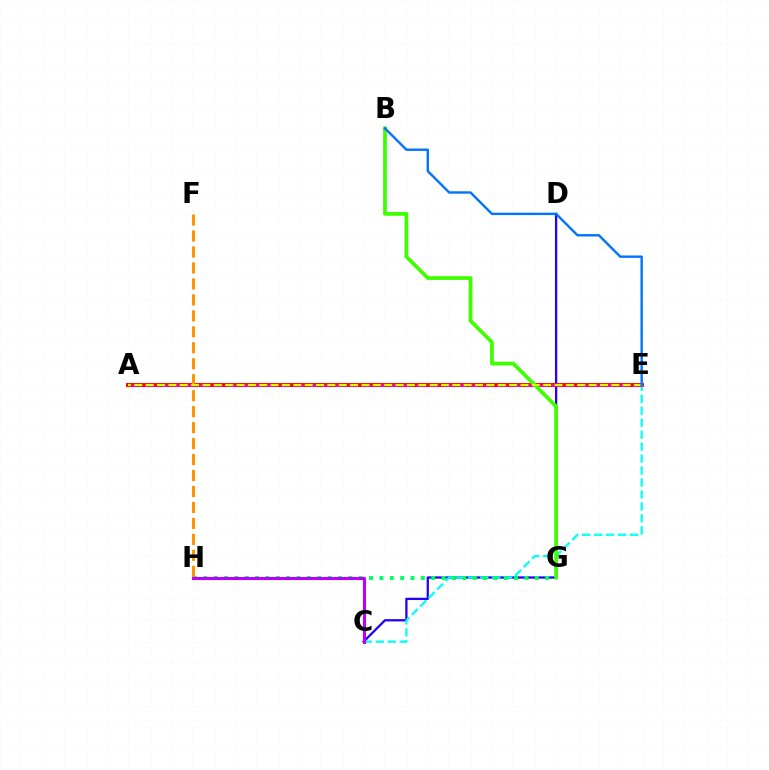{('C', 'D'): [{'color': '#2500ff', 'line_style': 'solid', 'thickness': 1.64}], ('A', 'E'): [{'color': '#ff0000', 'line_style': 'solid', 'thickness': 2.82}, {'color': '#ff00ac', 'line_style': 'dashed', 'thickness': 1.84}, {'color': '#d1ff00', 'line_style': 'dashed', 'thickness': 1.54}], ('C', 'E'): [{'color': '#00fff6', 'line_style': 'dashed', 'thickness': 1.63}], ('B', 'G'): [{'color': '#3dff00', 'line_style': 'solid', 'thickness': 2.69}], ('G', 'H'): [{'color': '#00ff5c', 'line_style': 'dotted', 'thickness': 2.81}], ('F', 'H'): [{'color': '#ff9400', 'line_style': 'dashed', 'thickness': 2.17}], ('B', 'E'): [{'color': '#0074ff', 'line_style': 'solid', 'thickness': 1.73}], ('C', 'H'): [{'color': '#b900ff', 'line_style': 'solid', 'thickness': 2.23}]}